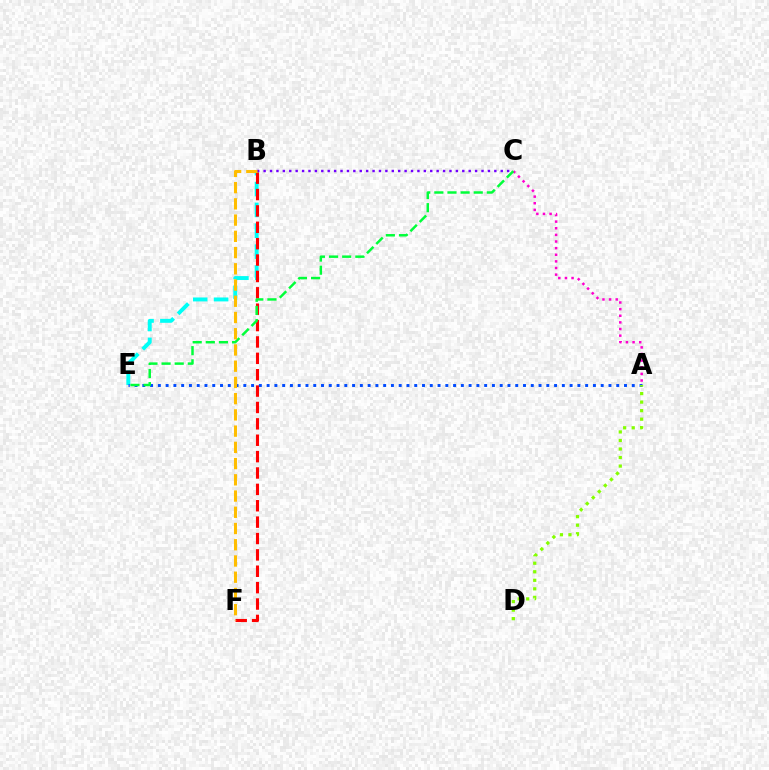{('B', 'E'): [{'color': '#00fff6', 'line_style': 'dashed', 'thickness': 2.83}], ('B', 'C'): [{'color': '#7200ff', 'line_style': 'dotted', 'thickness': 1.74}], ('B', 'F'): [{'color': '#ff0000', 'line_style': 'dashed', 'thickness': 2.23}, {'color': '#ffbd00', 'line_style': 'dashed', 'thickness': 2.21}], ('A', 'E'): [{'color': '#004bff', 'line_style': 'dotted', 'thickness': 2.11}], ('A', 'C'): [{'color': '#ff00cf', 'line_style': 'dotted', 'thickness': 1.8}], ('C', 'E'): [{'color': '#00ff39', 'line_style': 'dashed', 'thickness': 1.78}], ('A', 'D'): [{'color': '#84ff00', 'line_style': 'dotted', 'thickness': 2.32}]}